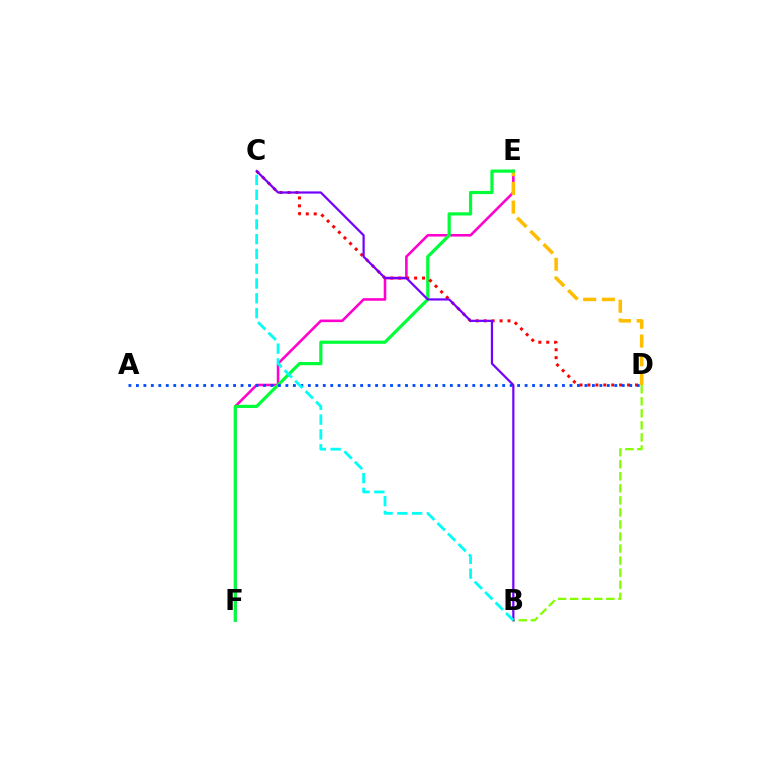{('B', 'D'): [{'color': '#84ff00', 'line_style': 'dashed', 'thickness': 1.64}], ('E', 'F'): [{'color': '#ff00cf', 'line_style': 'solid', 'thickness': 1.86}, {'color': '#00ff39', 'line_style': 'solid', 'thickness': 2.3}], ('D', 'E'): [{'color': '#ffbd00', 'line_style': 'dashed', 'thickness': 2.54}], ('C', 'D'): [{'color': '#ff0000', 'line_style': 'dotted', 'thickness': 2.16}], ('A', 'D'): [{'color': '#004bff', 'line_style': 'dotted', 'thickness': 2.03}], ('B', 'C'): [{'color': '#7200ff', 'line_style': 'solid', 'thickness': 1.59}, {'color': '#00fff6', 'line_style': 'dashed', 'thickness': 2.01}]}